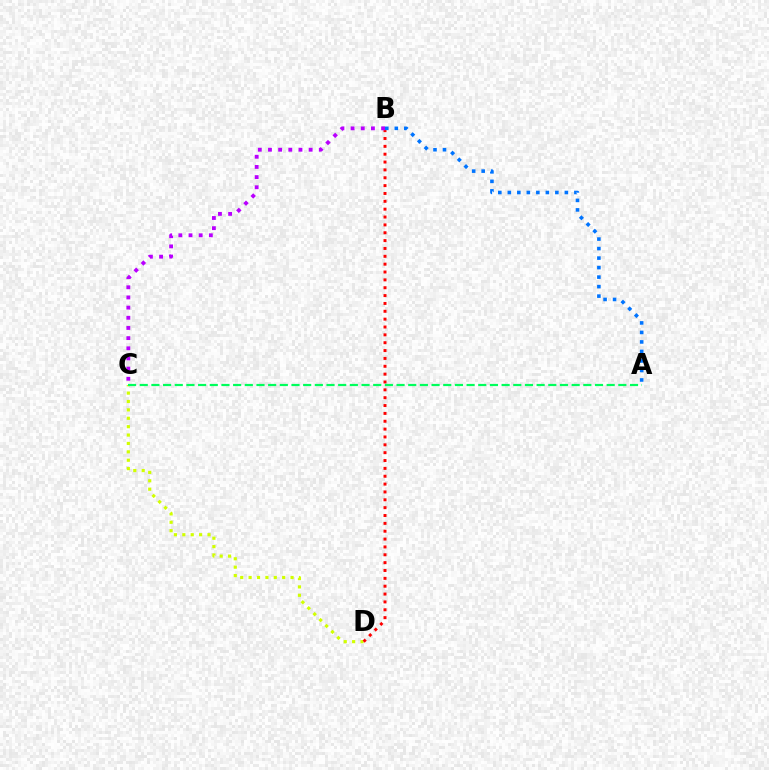{('C', 'D'): [{'color': '#d1ff00', 'line_style': 'dotted', 'thickness': 2.28}], ('B', 'D'): [{'color': '#ff0000', 'line_style': 'dotted', 'thickness': 2.13}], ('A', 'C'): [{'color': '#00ff5c', 'line_style': 'dashed', 'thickness': 1.59}], ('A', 'B'): [{'color': '#0074ff', 'line_style': 'dotted', 'thickness': 2.58}], ('B', 'C'): [{'color': '#b900ff', 'line_style': 'dotted', 'thickness': 2.76}]}